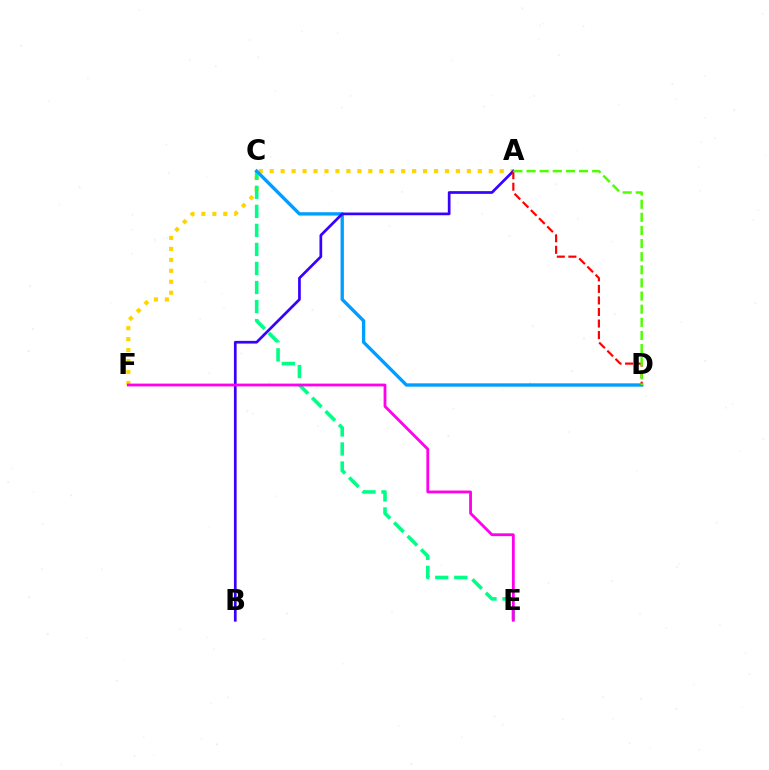{('A', 'F'): [{'color': '#ffd500', 'line_style': 'dotted', 'thickness': 2.98}], ('C', 'E'): [{'color': '#00ff86', 'line_style': 'dashed', 'thickness': 2.59}], ('C', 'D'): [{'color': '#009eff', 'line_style': 'solid', 'thickness': 2.41}], ('A', 'B'): [{'color': '#3700ff', 'line_style': 'solid', 'thickness': 1.94}], ('A', 'D'): [{'color': '#ff0000', 'line_style': 'dashed', 'thickness': 1.57}, {'color': '#4fff00', 'line_style': 'dashed', 'thickness': 1.78}], ('E', 'F'): [{'color': '#ff00ed', 'line_style': 'solid', 'thickness': 2.02}]}